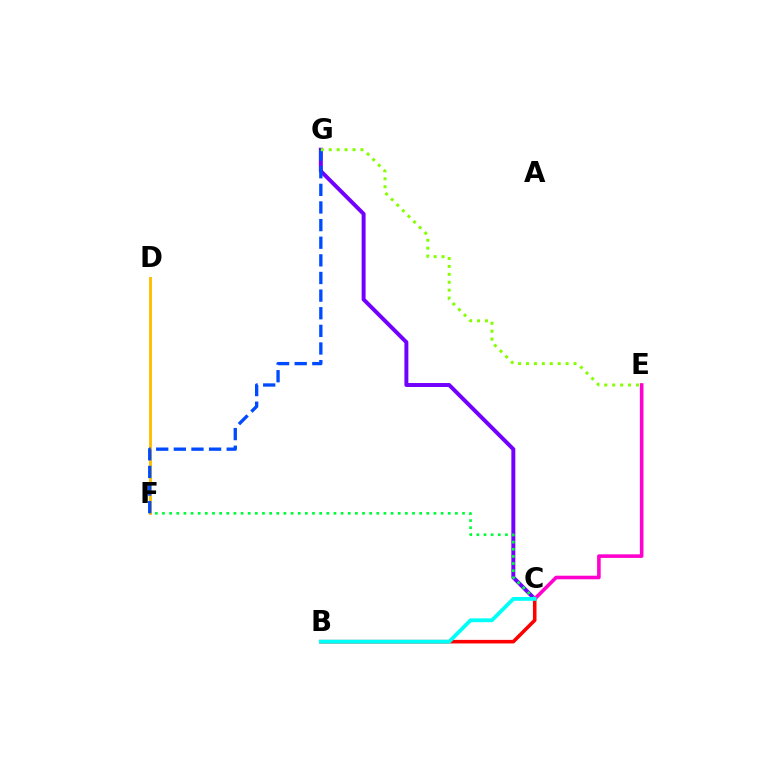{('C', 'G'): [{'color': '#7200ff', 'line_style': 'solid', 'thickness': 2.84}], ('C', 'F'): [{'color': '#00ff39', 'line_style': 'dotted', 'thickness': 1.94}], ('C', 'E'): [{'color': '#ff00cf', 'line_style': 'solid', 'thickness': 2.59}], ('B', 'C'): [{'color': '#ff0000', 'line_style': 'solid', 'thickness': 2.56}, {'color': '#00fff6', 'line_style': 'solid', 'thickness': 2.75}], ('D', 'F'): [{'color': '#ffbd00', 'line_style': 'solid', 'thickness': 2.08}], ('F', 'G'): [{'color': '#004bff', 'line_style': 'dashed', 'thickness': 2.39}], ('E', 'G'): [{'color': '#84ff00', 'line_style': 'dotted', 'thickness': 2.15}]}